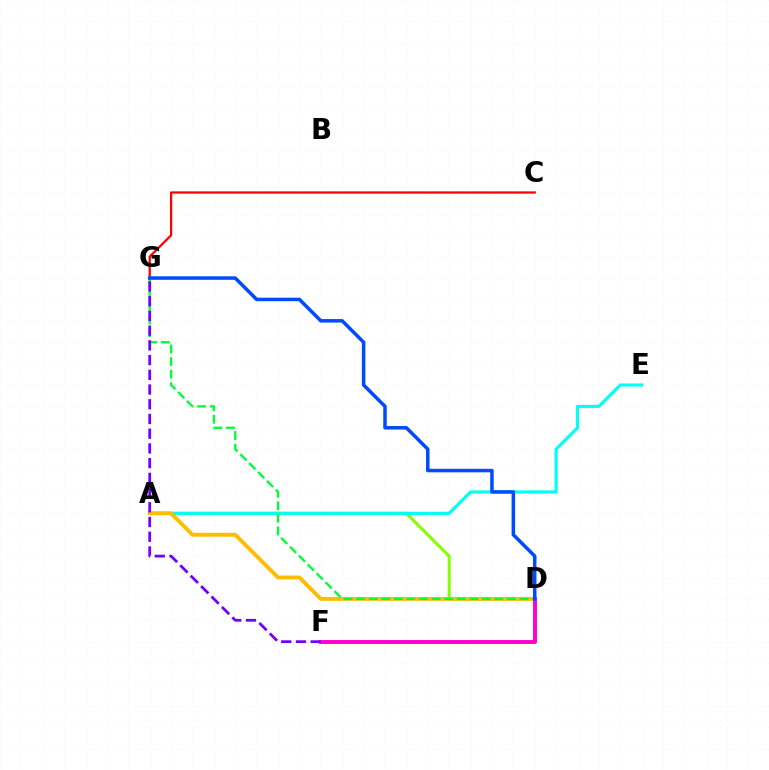{('A', 'D'): [{'color': '#84ff00', 'line_style': 'solid', 'thickness': 2.2}, {'color': '#ffbd00', 'line_style': 'solid', 'thickness': 2.81}], ('A', 'E'): [{'color': '#00fff6', 'line_style': 'solid', 'thickness': 2.26}], ('D', 'G'): [{'color': '#00ff39', 'line_style': 'dashed', 'thickness': 1.71}, {'color': '#004bff', 'line_style': 'solid', 'thickness': 2.53}], ('C', 'G'): [{'color': '#ff0000', 'line_style': 'solid', 'thickness': 1.63}], ('D', 'F'): [{'color': '#ff00cf', 'line_style': 'solid', 'thickness': 2.83}], ('F', 'G'): [{'color': '#7200ff', 'line_style': 'dashed', 'thickness': 2.0}]}